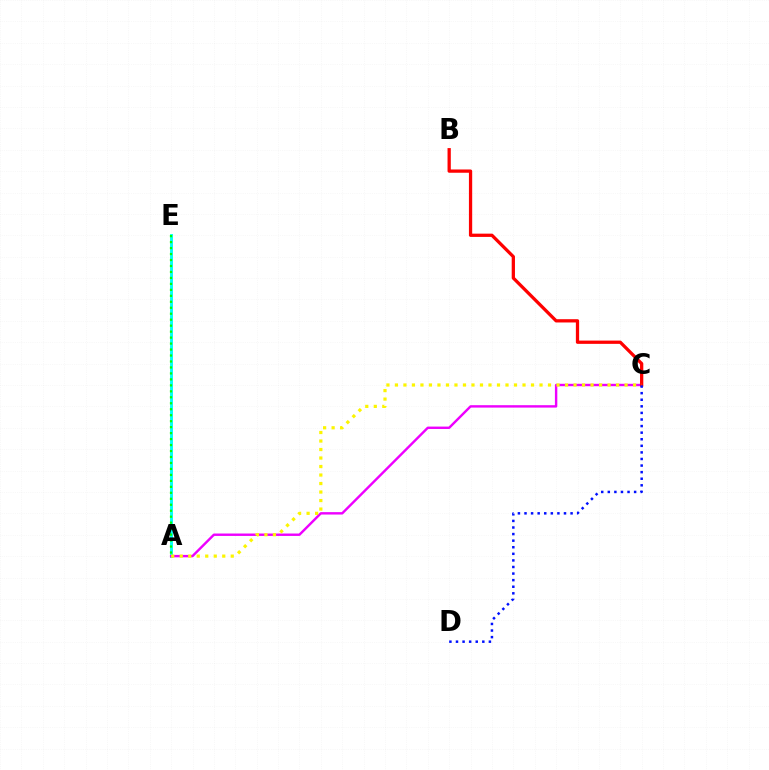{('A', 'E'): [{'color': '#00fff6', 'line_style': 'solid', 'thickness': 2.09}, {'color': '#08ff00', 'line_style': 'dotted', 'thickness': 1.62}], ('A', 'C'): [{'color': '#ee00ff', 'line_style': 'solid', 'thickness': 1.74}, {'color': '#fcf500', 'line_style': 'dotted', 'thickness': 2.31}], ('B', 'C'): [{'color': '#ff0000', 'line_style': 'solid', 'thickness': 2.35}], ('C', 'D'): [{'color': '#0010ff', 'line_style': 'dotted', 'thickness': 1.79}]}